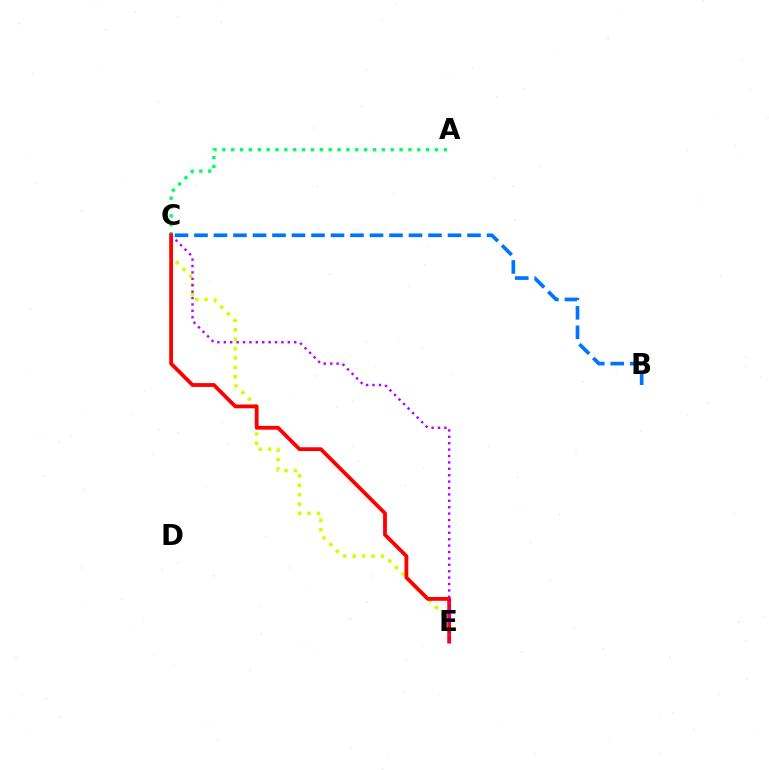{('B', 'C'): [{'color': '#0074ff', 'line_style': 'dashed', 'thickness': 2.65}], ('A', 'C'): [{'color': '#00ff5c', 'line_style': 'dotted', 'thickness': 2.41}], ('C', 'E'): [{'color': '#d1ff00', 'line_style': 'dotted', 'thickness': 2.56}, {'color': '#ff0000', 'line_style': 'solid', 'thickness': 2.73}, {'color': '#b900ff', 'line_style': 'dotted', 'thickness': 1.74}]}